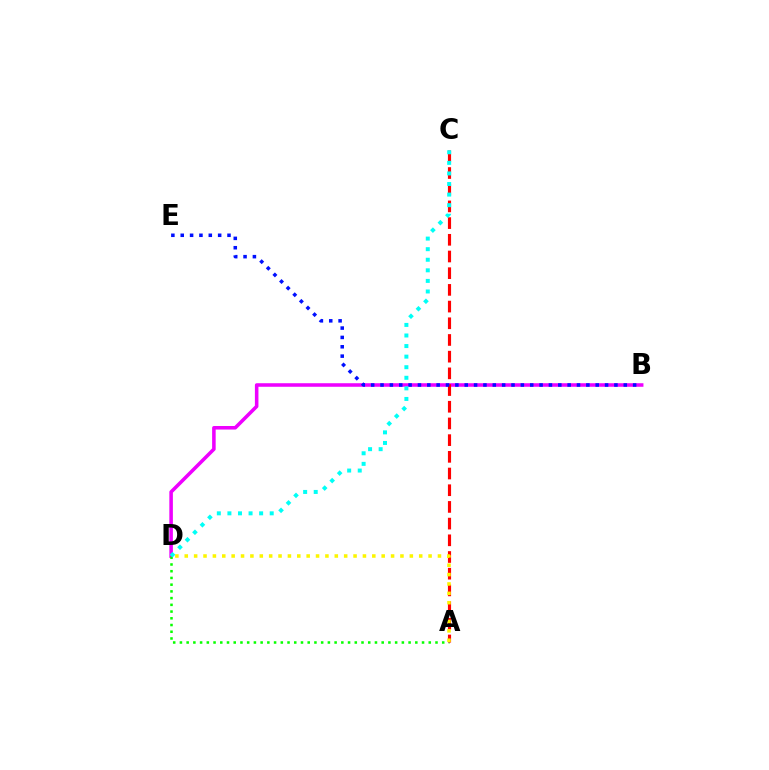{('B', 'D'): [{'color': '#ee00ff', 'line_style': 'solid', 'thickness': 2.55}], ('A', 'D'): [{'color': '#08ff00', 'line_style': 'dotted', 'thickness': 1.83}, {'color': '#fcf500', 'line_style': 'dotted', 'thickness': 2.55}], ('A', 'C'): [{'color': '#ff0000', 'line_style': 'dashed', 'thickness': 2.27}], ('B', 'E'): [{'color': '#0010ff', 'line_style': 'dotted', 'thickness': 2.54}], ('C', 'D'): [{'color': '#00fff6', 'line_style': 'dotted', 'thickness': 2.87}]}